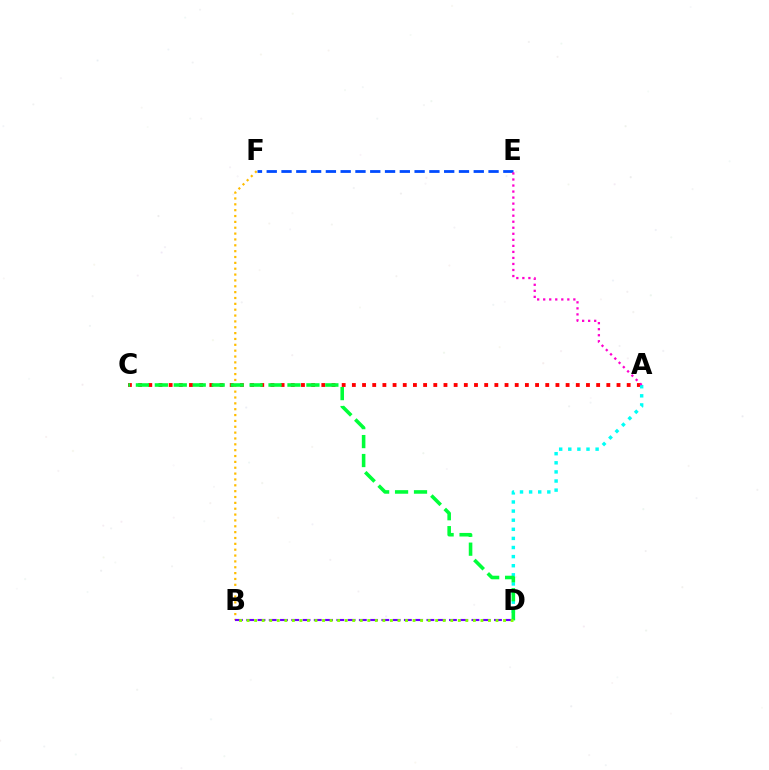{('B', 'F'): [{'color': '#ffbd00', 'line_style': 'dotted', 'thickness': 1.59}], ('E', 'F'): [{'color': '#004bff', 'line_style': 'dashed', 'thickness': 2.01}], ('B', 'D'): [{'color': '#7200ff', 'line_style': 'dashed', 'thickness': 1.53}, {'color': '#84ff00', 'line_style': 'dotted', 'thickness': 2.05}], ('A', 'C'): [{'color': '#ff0000', 'line_style': 'dotted', 'thickness': 2.77}], ('A', 'D'): [{'color': '#00fff6', 'line_style': 'dotted', 'thickness': 2.47}], ('A', 'E'): [{'color': '#ff00cf', 'line_style': 'dotted', 'thickness': 1.64}], ('C', 'D'): [{'color': '#00ff39', 'line_style': 'dashed', 'thickness': 2.57}]}